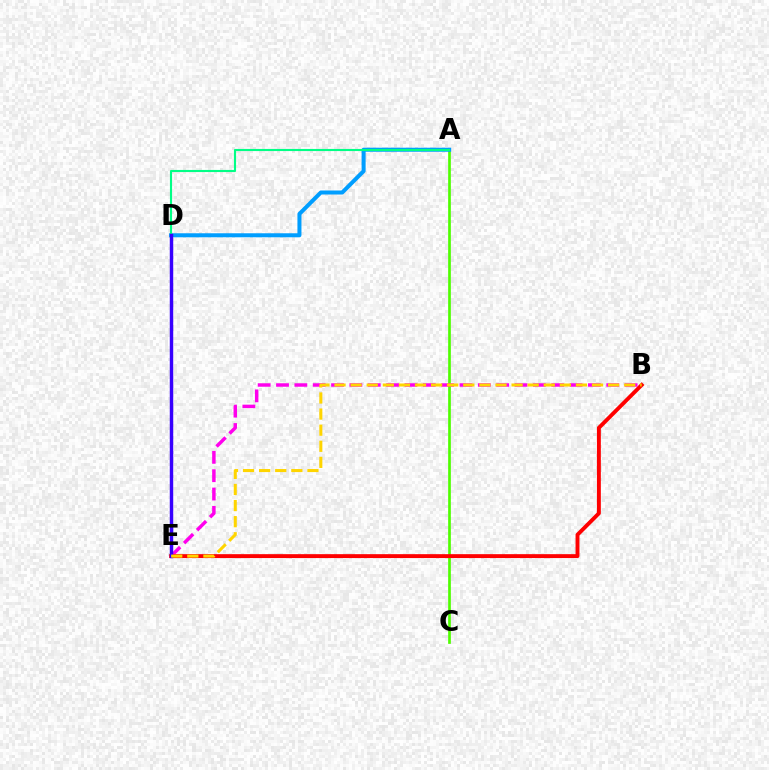{('A', 'C'): [{'color': '#4fff00', 'line_style': 'solid', 'thickness': 1.94}], ('A', 'D'): [{'color': '#009eff', 'line_style': 'solid', 'thickness': 2.89}, {'color': '#00ff86', 'line_style': 'solid', 'thickness': 1.53}], ('B', 'E'): [{'color': '#ff00ed', 'line_style': 'dashed', 'thickness': 2.49}, {'color': '#ff0000', 'line_style': 'solid', 'thickness': 2.81}, {'color': '#ffd500', 'line_style': 'dashed', 'thickness': 2.19}], ('D', 'E'): [{'color': '#3700ff', 'line_style': 'solid', 'thickness': 2.48}]}